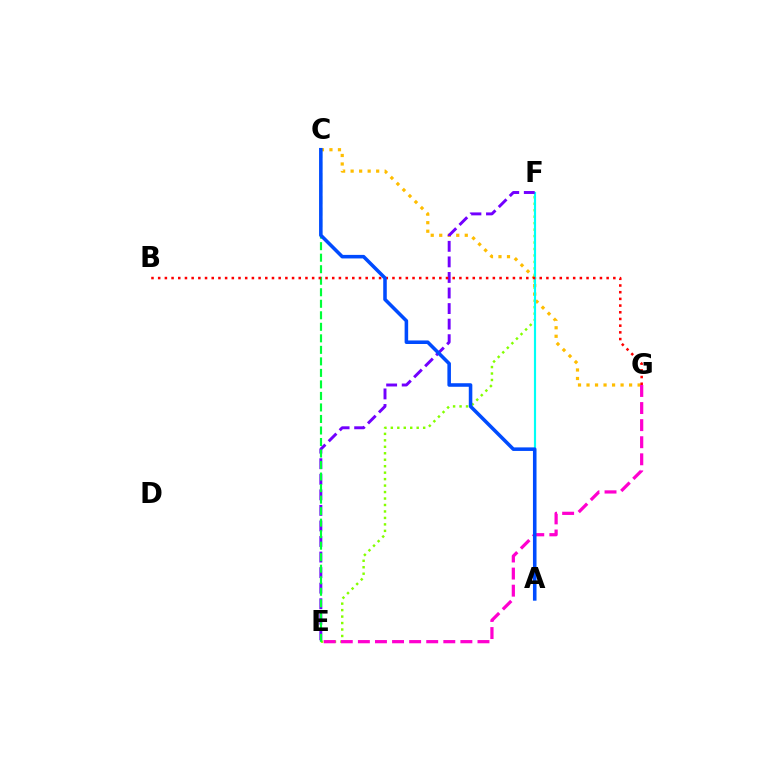{('E', 'F'): [{'color': '#84ff00', 'line_style': 'dotted', 'thickness': 1.76}, {'color': '#7200ff', 'line_style': 'dashed', 'thickness': 2.11}], ('C', 'G'): [{'color': '#ffbd00', 'line_style': 'dotted', 'thickness': 2.31}], ('A', 'F'): [{'color': '#00fff6', 'line_style': 'solid', 'thickness': 1.56}], ('C', 'E'): [{'color': '#00ff39', 'line_style': 'dashed', 'thickness': 1.56}], ('E', 'G'): [{'color': '#ff00cf', 'line_style': 'dashed', 'thickness': 2.32}], ('B', 'G'): [{'color': '#ff0000', 'line_style': 'dotted', 'thickness': 1.82}], ('A', 'C'): [{'color': '#004bff', 'line_style': 'solid', 'thickness': 2.56}]}